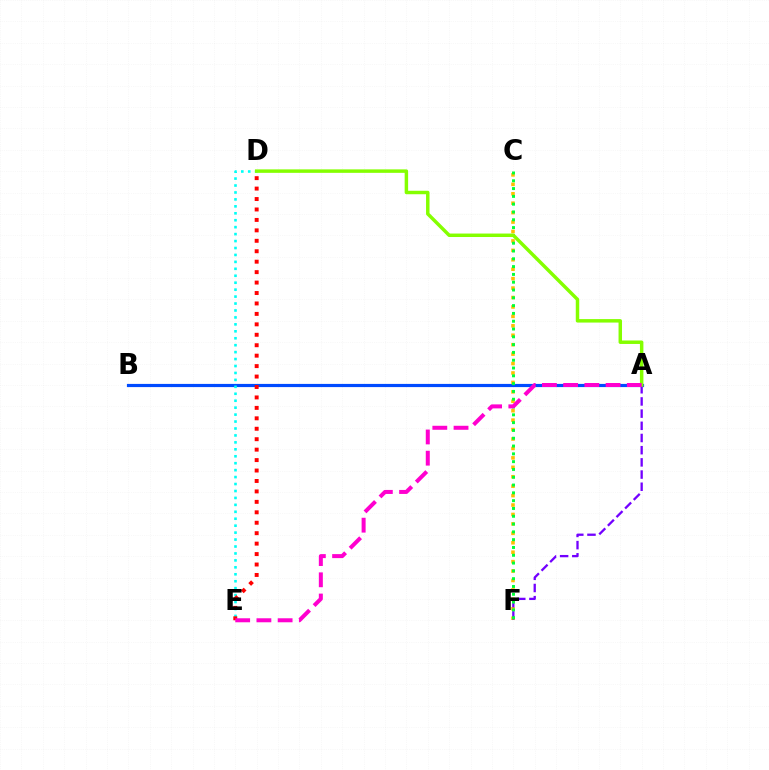{('A', 'B'): [{'color': '#004bff', 'line_style': 'solid', 'thickness': 2.29}], ('D', 'E'): [{'color': '#00fff6', 'line_style': 'dotted', 'thickness': 1.89}, {'color': '#ff0000', 'line_style': 'dotted', 'thickness': 2.84}], ('C', 'F'): [{'color': '#ffbd00', 'line_style': 'dotted', 'thickness': 2.56}, {'color': '#00ff39', 'line_style': 'dotted', 'thickness': 2.12}], ('A', 'F'): [{'color': '#7200ff', 'line_style': 'dashed', 'thickness': 1.66}], ('A', 'D'): [{'color': '#84ff00', 'line_style': 'solid', 'thickness': 2.5}], ('A', 'E'): [{'color': '#ff00cf', 'line_style': 'dashed', 'thickness': 2.88}]}